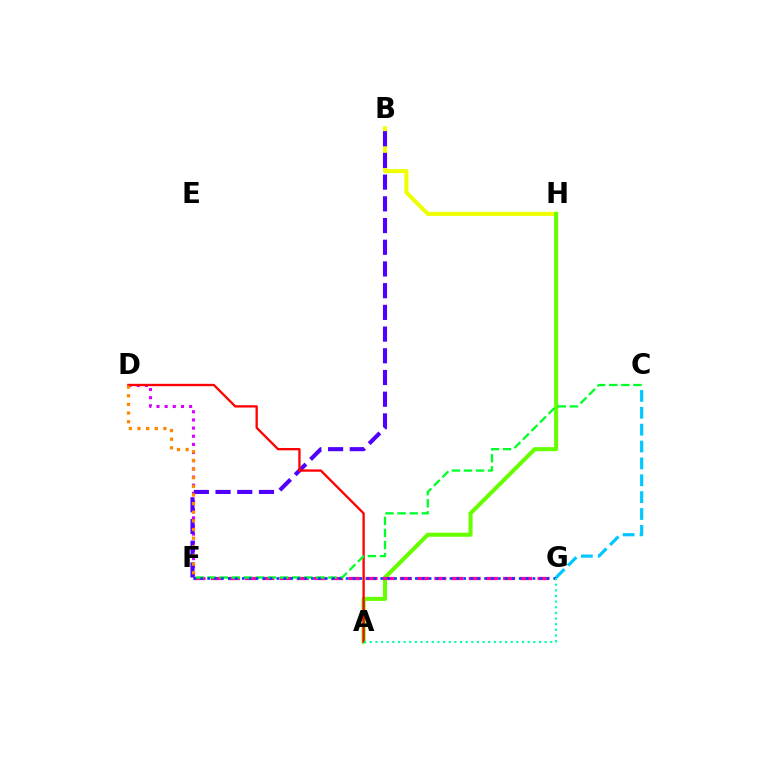{('B', 'H'): [{'color': '#eeff00', 'line_style': 'solid', 'thickness': 2.93}], ('D', 'F'): [{'color': '#d600ff', 'line_style': 'dotted', 'thickness': 2.22}, {'color': '#ff8800', 'line_style': 'dotted', 'thickness': 2.35}], ('A', 'H'): [{'color': '#66ff00', 'line_style': 'solid', 'thickness': 2.92}], ('B', 'F'): [{'color': '#4f00ff', 'line_style': 'dashed', 'thickness': 2.95}], ('F', 'G'): [{'color': '#ff00a0', 'line_style': 'dashed', 'thickness': 2.34}, {'color': '#003fff', 'line_style': 'dotted', 'thickness': 1.88}], ('A', 'D'): [{'color': '#ff0000', 'line_style': 'solid', 'thickness': 1.67}], ('C', 'F'): [{'color': '#00ff27', 'line_style': 'dashed', 'thickness': 1.64}], ('A', 'G'): [{'color': '#00ffaf', 'line_style': 'dotted', 'thickness': 1.53}], ('C', 'G'): [{'color': '#00c7ff', 'line_style': 'dashed', 'thickness': 2.29}]}